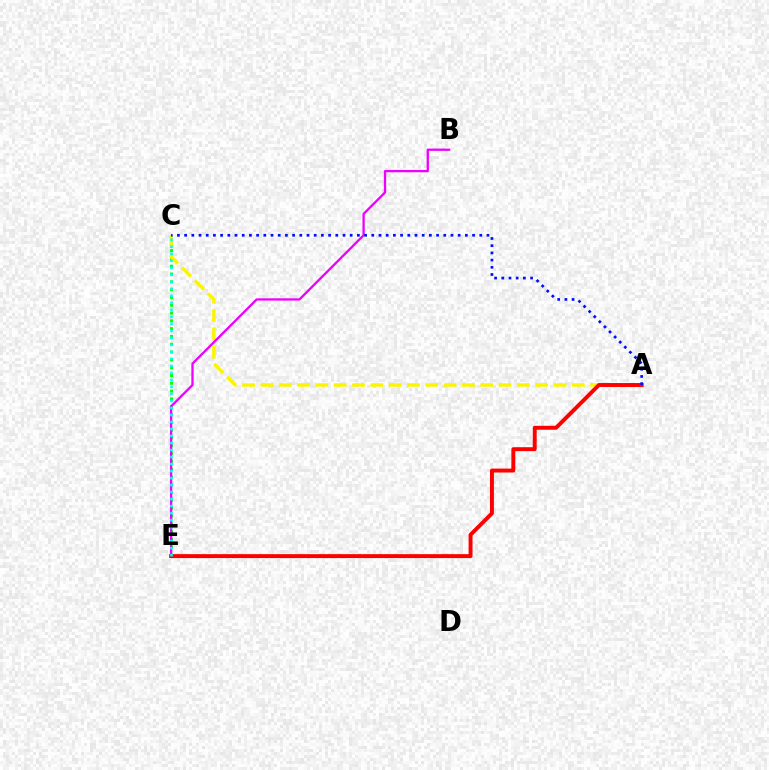{('C', 'E'): [{'color': '#08ff00', 'line_style': 'dotted', 'thickness': 2.12}, {'color': '#00fff6', 'line_style': 'dotted', 'thickness': 1.9}], ('A', 'C'): [{'color': '#fcf500', 'line_style': 'dashed', 'thickness': 2.49}, {'color': '#0010ff', 'line_style': 'dotted', 'thickness': 1.96}], ('B', 'E'): [{'color': '#ee00ff', 'line_style': 'solid', 'thickness': 1.65}], ('A', 'E'): [{'color': '#ff0000', 'line_style': 'solid', 'thickness': 2.83}]}